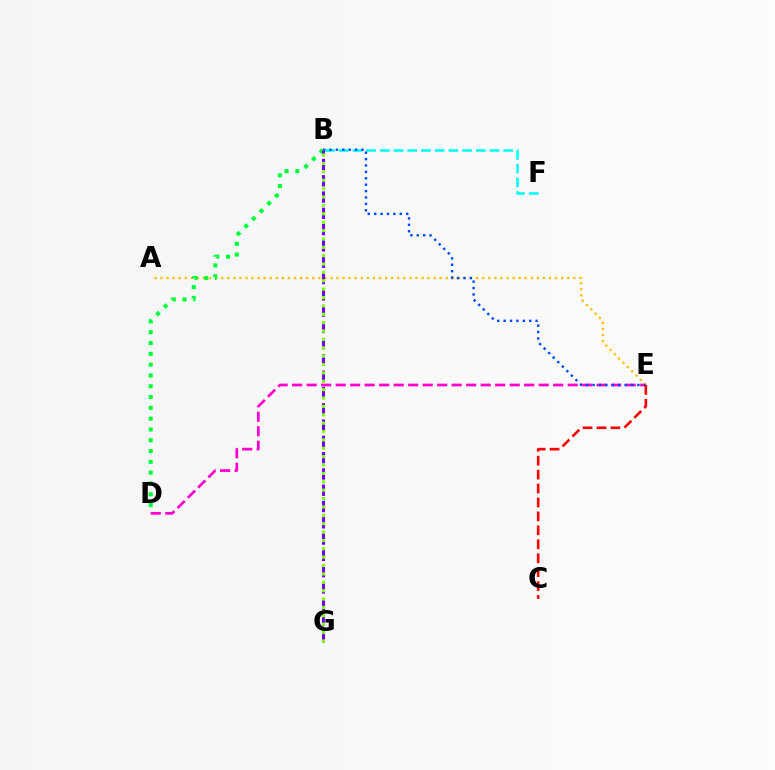{('B', 'F'): [{'color': '#00fff6', 'line_style': 'dashed', 'thickness': 1.86}], ('D', 'E'): [{'color': '#ff00cf', 'line_style': 'dashed', 'thickness': 1.97}], ('A', 'E'): [{'color': '#ffbd00', 'line_style': 'dotted', 'thickness': 1.65}], ('B', 'E'): [{'color': '#004bff', 'line_style': 'dotted', 'thickness': 1.74}], ('B', 'D'): [{'color': '#00ff39', 'line_style': 'dotted', 'thickness': 2.93}], ('B', 'G'): [{'color': '#7200ff', 'line_style': 'dashed', 'thickness': 2.21}, {'color': '#84ff00', 'line_style': 'dotted', 'thickness': 2.28}], ('C', 'E'): [{'color': '#ff0000', 'line_style': 'dashed', 'thickness': 1.89}]}